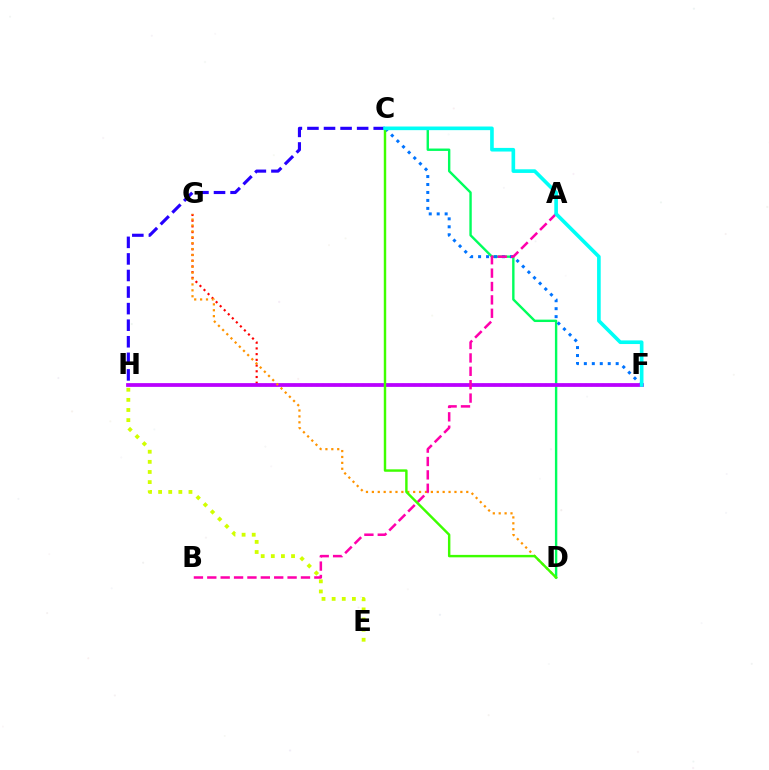{('F', 'G'): [{'color': '#ff0000', 'line_style': 'dotted', 'thickness': 1.55}], ('C', 'D'): [{'color': '#00ff5c', 'line_style': 'solid', 'thickness': 1.72}, {'color': '#3dff00', 'line_style': 'solid', 'thickness': 1.75}], ('C', 'F'): [{'color': '#0074ff', 'line_style': 'dotted', 'thickness': 2.16}, {'color': '#00fff6', 'line_style': 'solid', 'thickness': 2.62}], ('E', 'H'): [{'color': '#d1ff00', 'line_style': 'dotted', 'thickness': 2.75}], ('F', 'H'): [{'color': '#b900ff', 'line_style': 'solid', 'thickness': 2.7}], ('D', 'G'): [{'color': '#ff9400', 'line_style': 'dotted', 'thickness': 1.6}], ('A', 'B'): [{'color': '#ff00ac', 'line_style': 'dashed', 'thickness': 1.82}], ('C', 'H'): [{'color': '#2500ff', 'line_style': 'dashed', 'thickness': 2.25}]}